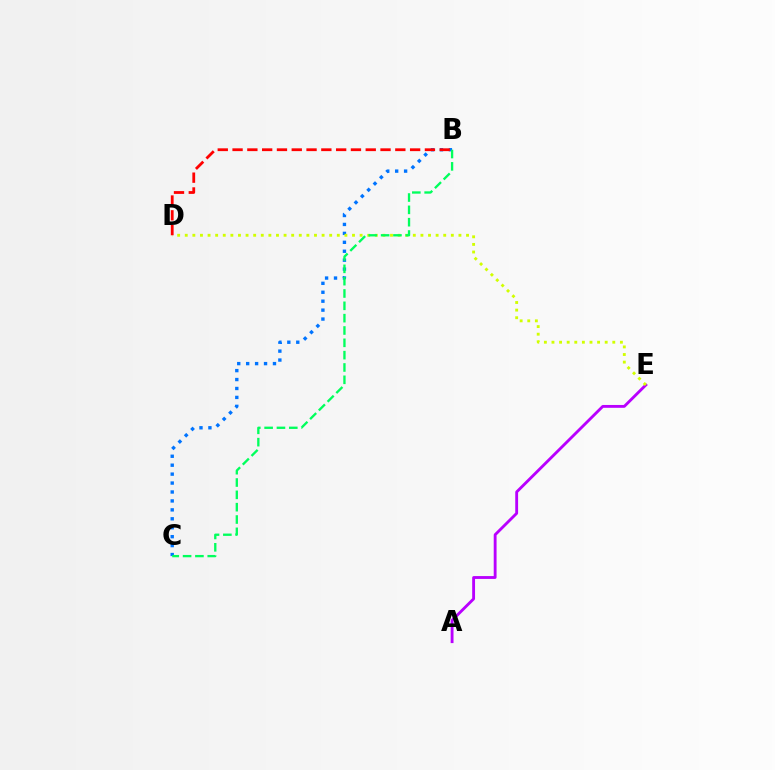{('B', 'C'): [{'color': '#0074ff', 'line_style': 'dotted', 'thickness': 2.43}, {'color': '#00ff5c', 'line_style': 'dashed', 'thickness': 1.68}], ('A', 'E'): [{'color': '#b900ff', 'line_style': 'solid', 'thickness': 2.05}], ('D', 'E'): [{'color': '#d1ff00', 'line_style': 'dotted', 'thickness': 2.07}], ('B', 'D'): [{'color': '#ff0000', 'line_style': 'dashed', 'thickness': 2.01}]}